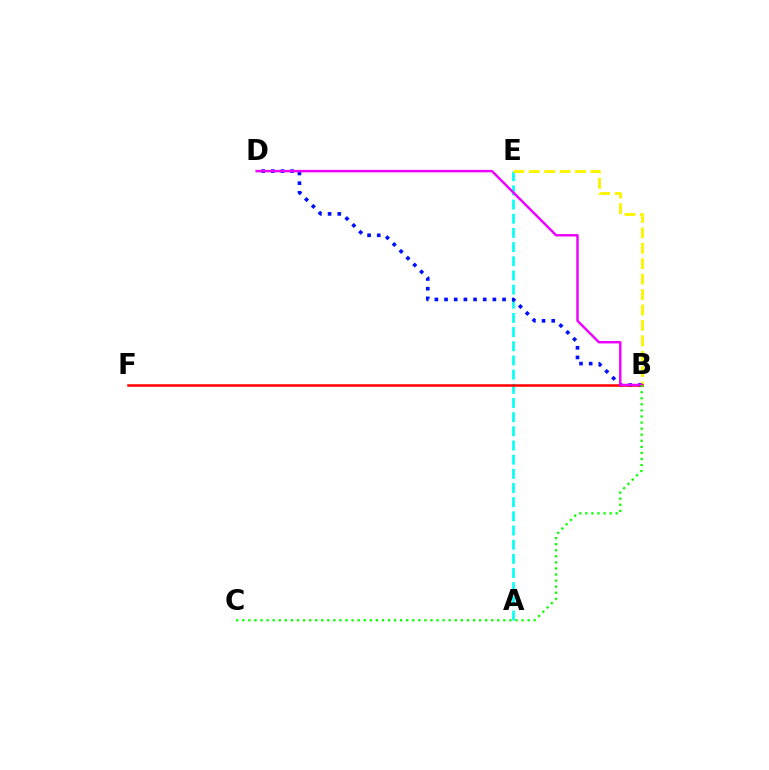{('A', 'E'): [{'color': '#00fff6', 'line_style': 'dashed', 'thickness': 1.93}], ('B', 'E'): [{'color': '#fcf500', 'line_style': 'dashed', 'thickness': 2.09}], ('B', 'D'): [{'color': '#0010ff', 'line_style': 'dotted', 'thickness': 2.63}, {'color': '#ee00ff', 'line_style': 'solid', 'thickness': 1.76}], ('B', 'F'): [{'color': '#ff0000', 'line_style': 'solid', 'thickness': 1.81}], ('B', 'C'): [{'color': '#08ff00', 'line_style': 'dotted', 'thickness': 1.65}]}